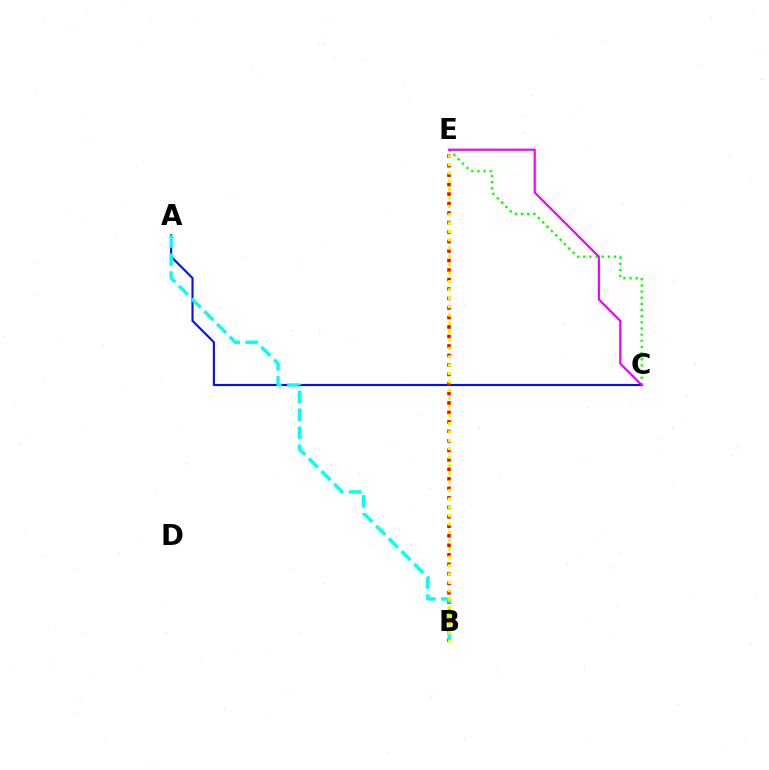{('A', 'C'): [{'color': '#0010ff', 'line_style': 'solid', 'thickness': 1.53}], ('C', 'E'): [{'color': '#08ff00', 'line_style': 'dotted', 'thickness': 1.67}, {'color': '#ee00ff', 'line_style': 'solid', 'thickness': 1.56}], ('B', 'E'): [{'color': '#ff0000', 'line_style': 'dotted', 'thickness': 2.58}, {'color': '#fcf500', 'line_style': 'dotted', 'thickness': 2.27}], ('A', 'B'): [{'color': '#00fff6', 'line_style': 'dashed', 'thickness': 2.44}]}